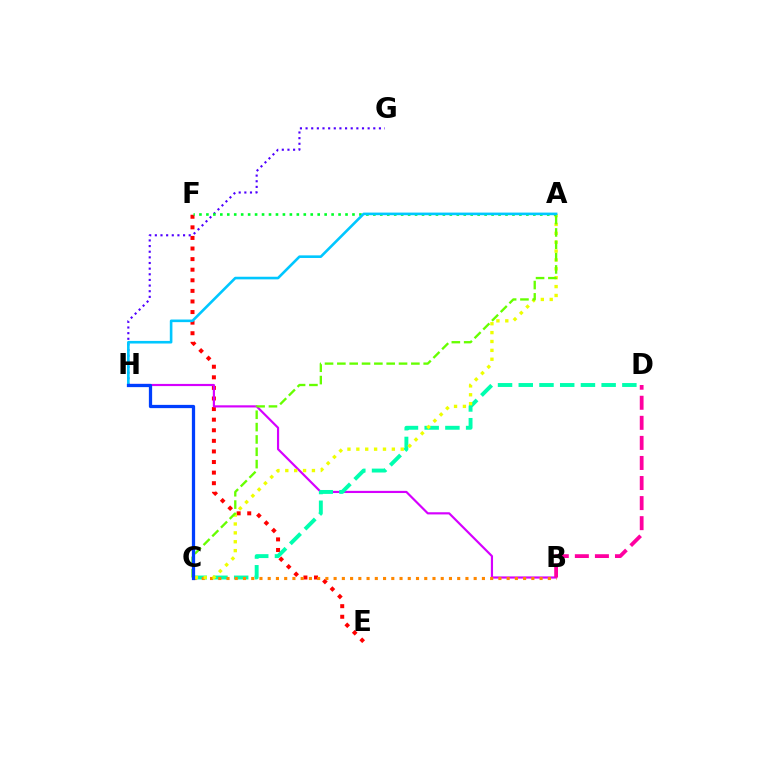{('E', 'F'): [{'color': '#ff0000', 'line_style': 'dotted', 'thickness': 2.88}], ('B', 'H'): [{'color': '#d600ff', 'line_style': 'solid', 'thickness': 1.56}], ('C', 'D'): [{'color': '#00ffaf', 'line_style': 'dashed', 'thickness': 2.82}], ('B', 'C'): [{'color': '#ff8800', 'line_style': 'dotted', 'thickness': 2.24}], ('G', 'H'): [{'color': '#4f00ff', 'line_style': 'dotted', 'thickness': 1.53}], ('A', 'C'): [{'color': '#eeff00', 'line_style': 'dotted', 'thickness': 2.41}, {'color': '#66ff00', 'line_style': 'dashed', 'thickness': 1.68}], ('A', 'F'): [{'color': '#00ff27', 'line_style': 'dotted', 'thickness': 1.89}], ('A', 'H'): [{'color': '#00c7ff', 'line_style': 'solid', 'thickness': 1.88}], ('C', 'H'): [{'color': '#003fff', 'line_style': 'solid', 'thickness': 2.34}], ('B', 'D'): [{'color': '#ff00a0', 'line_style': 'dashed', 'thickness': 2.73}]}